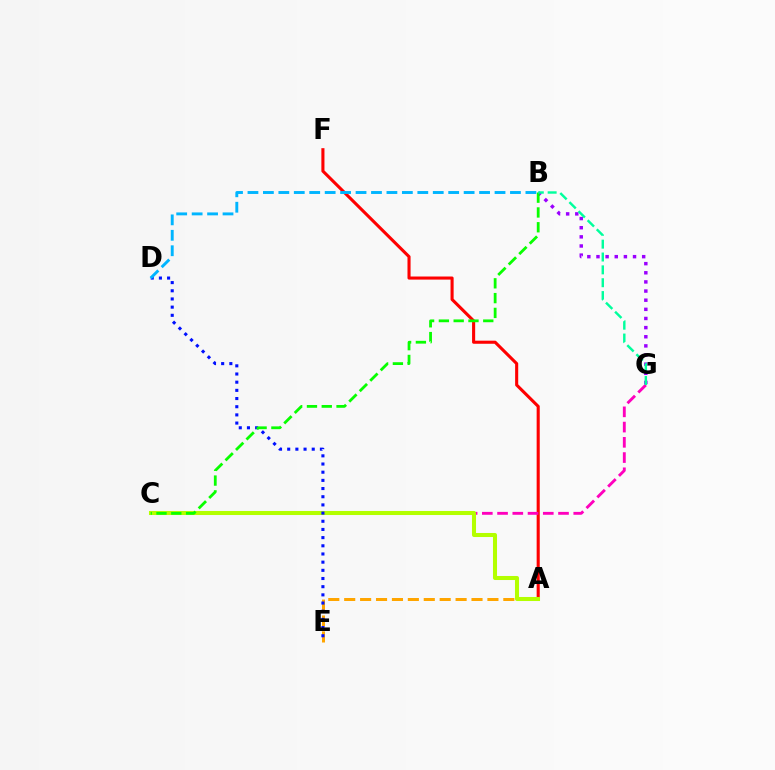{('A', 'F'): [{'color': '#ff0000', 'line_style': 'solid', 'thickness': 2.22}], ('B', 'G'): [{'color': '#9b00ff', 'line_style': 'dotted', 'thickness': 2.48}, {'color': '#00ff9d', 'line_style': 'dashed', 'thickness': 1.75}], ('A', 'E'): [{'color': '#ffa500', 'line_style': 'dashed', 'thickness': 2.16}], ('C', 'G'): [{'color': '#ff00bd', 'line_style': 'dashed', 'thickness': 2.07}], ('A', 'C'): [{'color': '#b3ff00', 'line_style': 'solid', 'thickness': 2.91}], ('D', 'E'): [{'color': '#0010ff', 'line_style': 'dotted', 'thickness': 2.22}], ('B', 'C'): [{'color': '#08ff00', 'line_style': 'dashed', 'thickness': 2.01}], ('B', 'D'): [{'color': '#00b5ff', 'line_style': 'dashed', 'thickness': 2.1}]}